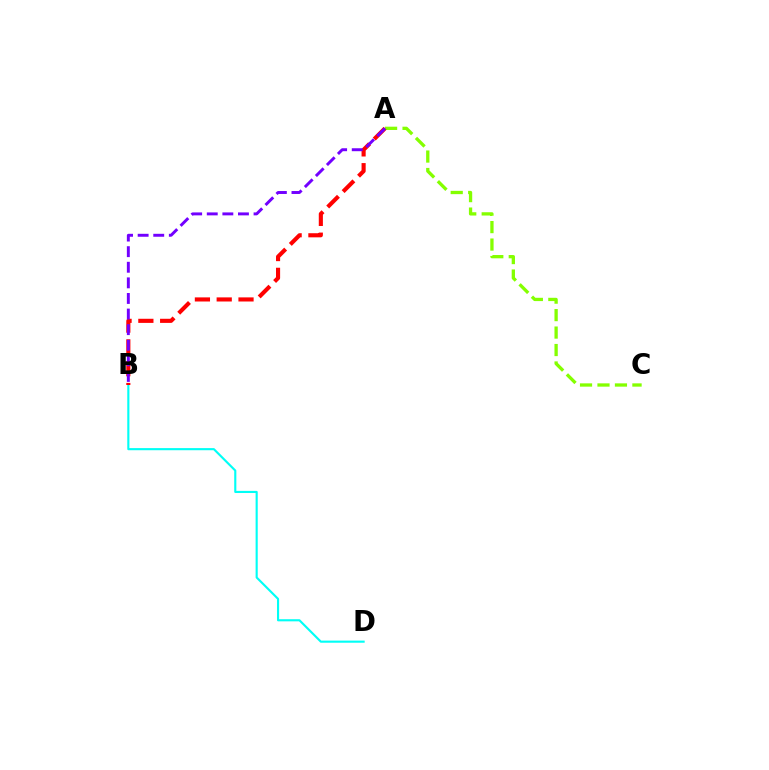{('B', 'D'): [{'color': '#00fff6', 'line_style': 'solid', 'thickness': 1.53}], ('A', 'C'): [{'color': '#84ff00', 'line_style': 'dashed', 'thickness': 2.37}], ('A', 'B'): [{'color': '#ff0000', 'line_style': 'dashed', 'thickness': 2.96}, {'color': '#7200ff', 'line_style': 'dashed', 'thickness': 2.12}]}